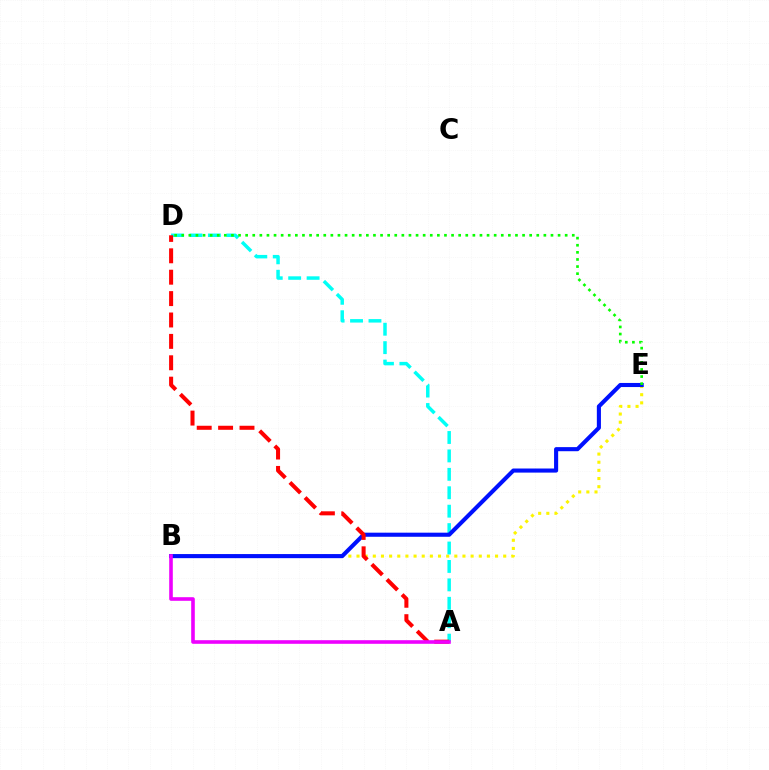{('B', 'E'): [{'color': '#fcf500', 'line_style': 'dotted', 'thickness': 2.21}, {'color': '#0010ff', 'line_style': 'solid', 'thickness': 2.95}], ('A', 'D'): [{'color': '#00fff6', 'line_style': 'dashed', 'thickness': 2.5}, {'color': '#ff0000', 'line_style': 'dashed', 'thickness': 2.91}], ('D', 'E'): [{'color': '#08ff00', 'line_style': 'dotted', 'thickness': 1.93}], ('A', 'B'): [{'color': '#ee00ff', 'line_style': 'solid', 'thickness': 2.6}]}